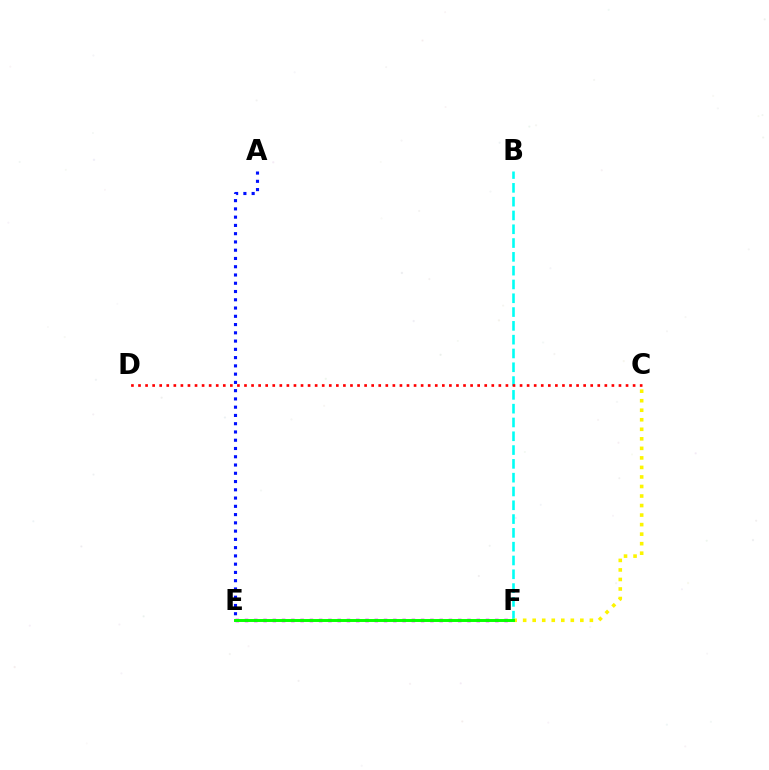{('A', 'E'): [{'color': '#0010ff', 'line_style': 'dotted', 'thickness': 2.24}], ('B', 'F'): [{'color': '#00fff6', 'line_style': 'dashed', 'thickness': 1.87}], ('E', 'F'): [{'color': '#ee00ff', 'line_style': 'dotted', 'thickness': 2.52}, {'color': '#08ff00', 'line_style': 'solid', 'thickness': 2.12}], ('C', 'F'): [{'color': '#fcf500', 'line_style': 'dotted', 'thickness': 2.59}], ('C', 'D'): [{'color': '#ff0000', 'line_style': 'dotted', 'thickness': 1.92}]}